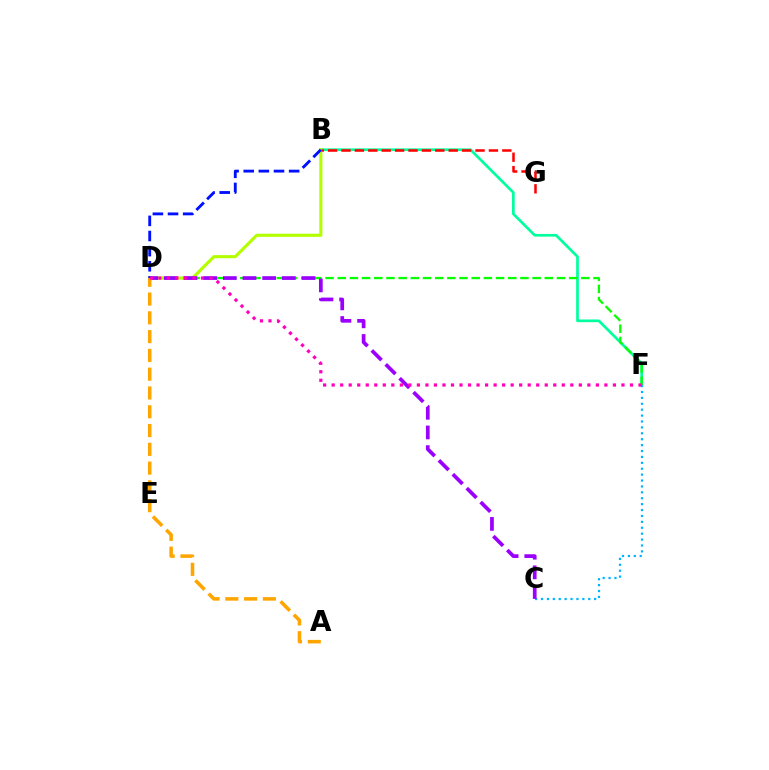{('B', 'F'): [{'color': '#00ff9d', 'line_style': 'solid', 'thickness': 1.94}], ('D', 'F'): [{'color': '#08ff00', 'line_style': 'dashed', 'thickness': 1.65}, {'color': '#ff00bd', 'line_style': 'dotted', 'thickness': 2.32}], ('B', 'D'): [{'color': '#b3ff00', 'line_style': 'solid', 'thickness': 2.24}, {'color': '#0010ff', 'line_style': 'dashed', 'thickness': 2.06}], ('B', 'G'): [{'color': '#ff0000', 'line_style': 'dashed', 'thickness': 1.82}], ('C', 'F'): [{'color': '#00b5ff', 'line_style': 'dotted', 'thickness': 1.6}], ('C', 'D'): [{'color': '#9b00ff', 'line_style': 'dashed', 'thickness': 2.67}], ('A', 'D'): [{'color': '#ffa500', 'line_style': 'dashed', 'thickness': 2.55}]}